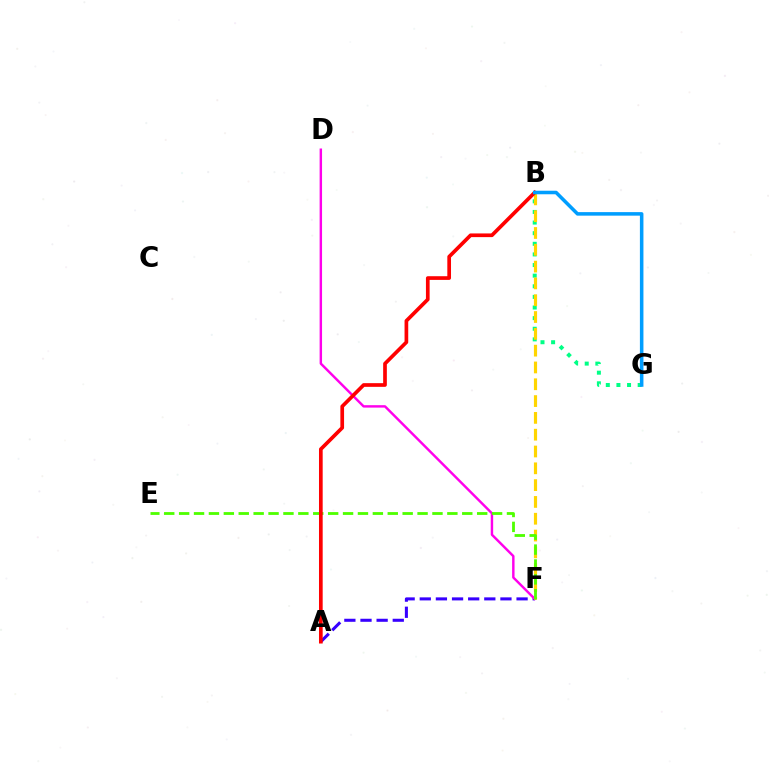{('A', 'F'): [{'color': '#3700ff', 'line_style': 'dashed', 'thickness': 2.19}], ('B', 'G'): [{'color': '#00ff86', 'line_style': 'dotted', 'thickness': 2.89}, {'color': '#009eff', 'line_style': 'solid', 'thickness': 2.55}], ('D', 'F'): [{'color': '#ff00ed', 'line_style': 'solid', 'thickness': 1.75}], ('B', 'F'): [{'color': '#ffd500', 'line_style': 'dashed', 'thickness': 2.28}], ('E', 'F'): [{'color': '#4fff00', 'line_style': 'dashed', 'thickness': 2.02}], ('A', 'B'): [{'color': '#ff0000', 'line_style': 'solid', 'thickness': 2.66}]}